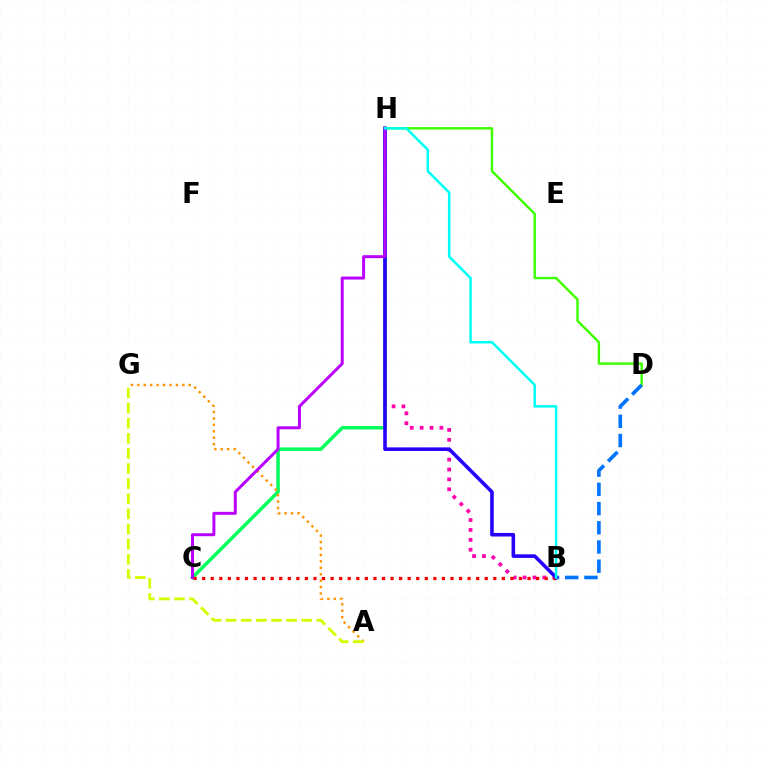{('B', 'H'): [{'color': '#ff00ac', 'line_style': 'dotted', 'thickness': 2.69}, {'color': '#2500ff', 'line_style': 'solid', 'thickness': 2.57}, {'color': '#00fff6', 'line_style': 'solid', 'thickness': 1.8}], ('D', 'H'): [{'color': '#3dff00', 'line_style': 'solid', 'thickness': 1.75}], ('B', 'D'): [{'color': '#0074ff', 'line_style': 'dashed', 'thickness': 2.61}], ('C', 'H'): [{'color': '#00ff5c', 'line_style': 'solid', 'thickness': 2.51}, {'color': '#b900ff', 'line_style': 'solid', 'thickness': 2.14}], ('B', 'C'): [{'color': '#ff0000', 'line_style': 'dotted', 'thickness': 2.33}], ('A', 'G'): [{'color': '#ff9400', 'line_style': 'dotted', 'thickness': 1.75}, {'color': '#d1ff00', 'line_style': 'dashed', 'thickness': 2.05}]}